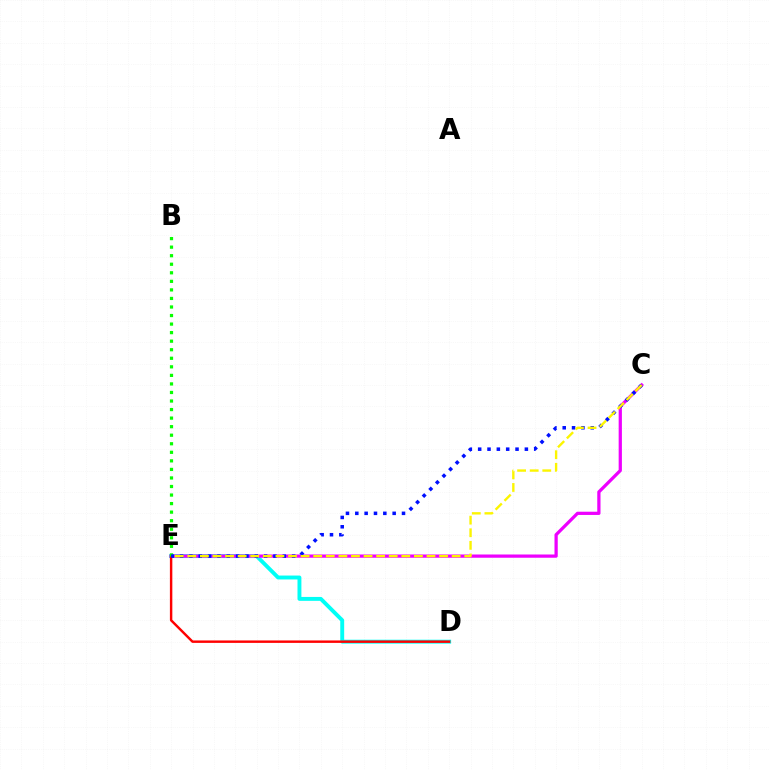{('D', 'E'): [{'color': '#00fff6', 'line_style': 'solid', 'thickness': 2.81}, {'color': '#ff0000', 'line_style': 'solid', 'thickness': 1.75}], ('C', 'E'): [{'color': '#ee00ff', 'line_style': 'solid', 'thickness': 2.33}, {'color': '#0010ff', 'line_style': 'dotted', 'thickness': 2.54}, {'color': '#fcf500', 'line_style': 'dashed', 'thickness': 1.71}], ('B', 'E'): [{'color': '#08ff00', 'line_style': 'dotted', 'thickness': 2.32}]}